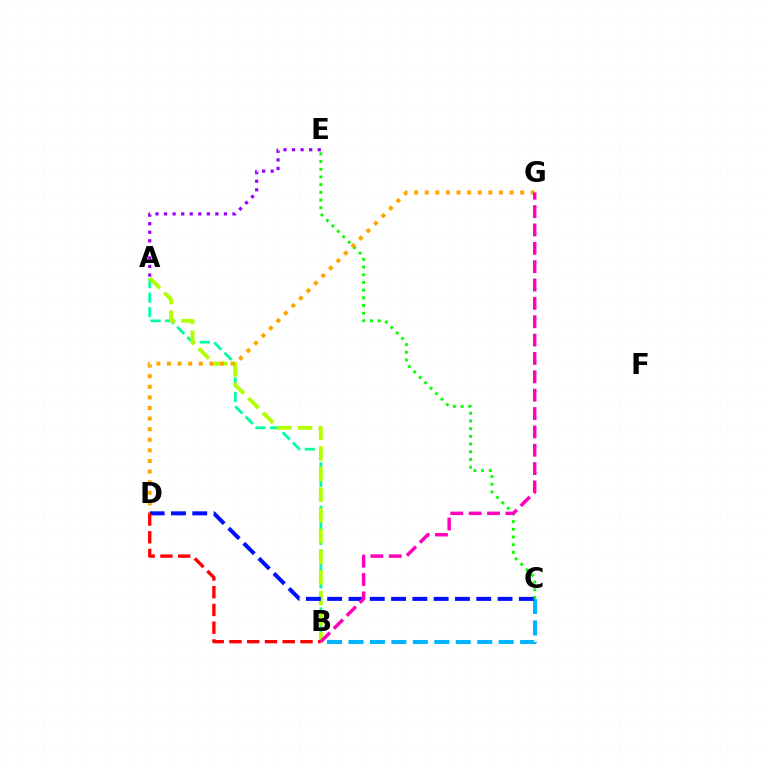{('B', 'C'): [{'color': '#00b5ff', 'line_style': 'dashed', 'thickness': 2.91}], ('C', 'E'): [{'color': '#08ff00', 'line_style': 'dotted', 'thickness': 2.09}], ('A', 'B'): [{'color': '#00ff9d', 'line_style': 'dashed', 'thickness': 1.97}, {'color': '#b3ff00', 'line_style': 'dashed', 'thickness': 2.81}], ('D', 'G'): [{'color': '#ffa500', 'line_style': 'dotted', 'thickness': 2.88}], ('A', 'E'): [{'color': '#9b00ff', 'line_style': 'dotted', 'thickness': 2.32}], ('C', 'D'): [{'color': '#0010ff', 'line_style': 'dashed', 'thickness': 2.89}], ('B', 'D'): [{'color': '#ff0000', 'line_style': 'dashed', 'thickness': 2.41}], ('B', 'G'): [{'color': '#ff00bd', 'line_style': 'dashed', 'thickness': 2.49}]}